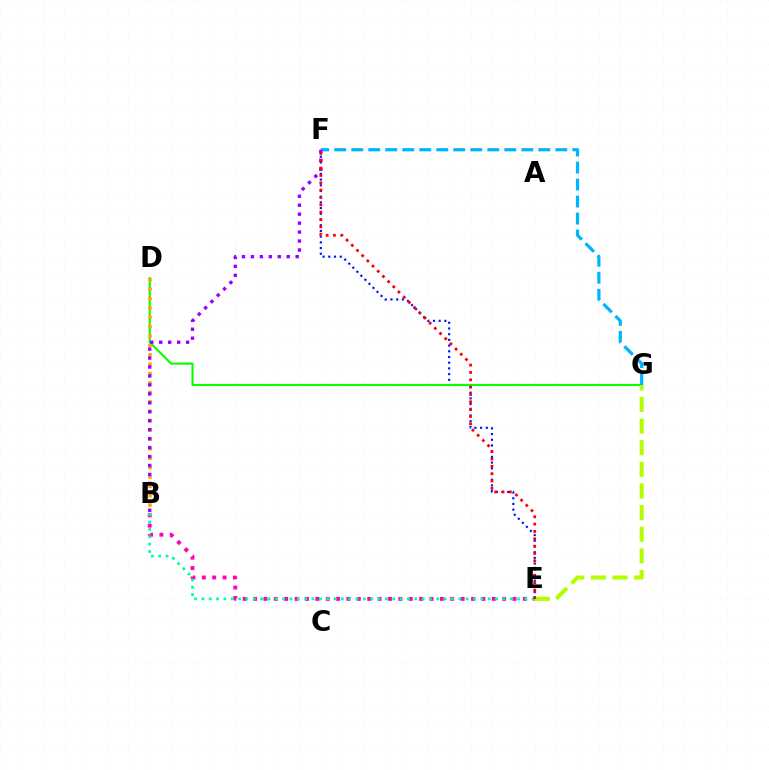{('E', 'F'): [{'color': '#0010ff', 'line_style': 'dotted', 'thickness': 1.55}, {'color': '#ff0000', 'line_style': 'dotted', 'thickness': 1.99}], ('B', 'E'): [{'color': '#ff00bd', 'line_style': 'dotted', 'thickness': 2.82}, {'color': '#00ff9d', 'line_style': 'dotted', 'thickness': 1.99}], ('D', 'G'): [{'color': '#08ff00', 'line_style': 'solid', 'thickness': 1.51}], ('E', 'G'): [{'color': '#b3ff00', 'line_style': 'dashed', 'thickness': 2.94}], ('F', 'G'): [{'color': '#00b5ff', 'line_style': 'dashed', 'thickness': 2.31}], ('B', 'D'): [{'color': '#ffa500', 'line_style': 'dotted', 'thickness': 2.55}], ('B', 'F'): [{'color': '#9b00ff', 'line_style': 'dotted', 'thickness': 2.43}]}